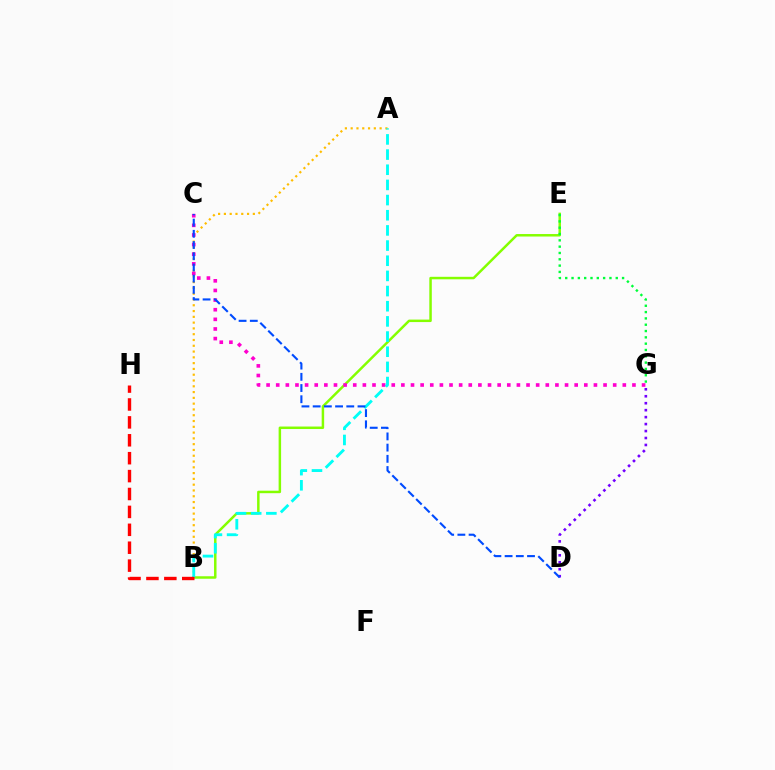{('A', 'B'): [{'color': '#ffbd00', 'line_style': 'dotted', 'thickness': 1.57}, {'color': '#00fff6', 'line_style': 'dashed', 'thickness': 2.06}], ('B', 'E'): [{'color': '#84ff00', 'line_style': 'solid', 'thickness': 1.79}], ('C', 'G'): [{'color': '#ff00cf', 'line_style': 'dotted', 'thickness': 2.62}], ('D', 'G'): [{'color': '#7200ff', 'line_style': 'dotted', 'thickness': 1.89}], ('B', 'H'): [{'color': '#ff0000', 'line_style': 'dashed', 'thickness': 2.43}], ('E', 'G'): [{'color': '#00ff39', 'line_style': 'dotted', 'thickness': 1.72}], ('C', 'D'): [{'color': '#004bff', 'line_style': 'dashed', 'thickness': 1.52}]}